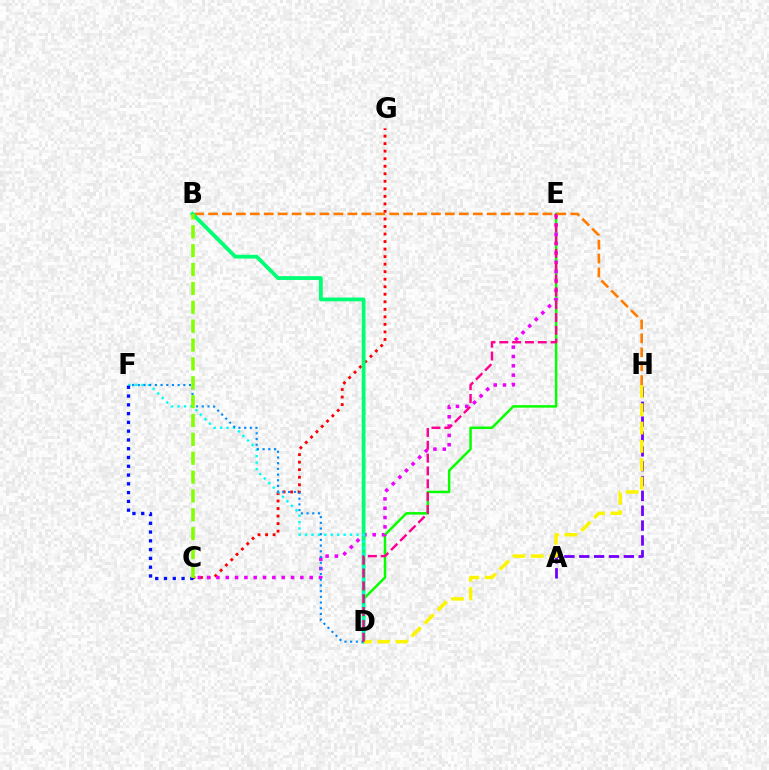{('D', 'E'): [{'color': '#08ff00', 'line_style': 'solid', 'thickness': 1.79}, {'color': '#ff0094', 'line_style': 'dashed', 'thickness': 1.74}], ('C', 'G'): [{'color': '#ff0000', 'line_style': 'dotted', 'thickness': 2.05}], ('C', 'E'): [{'color': '#ee00ff', 'line_style': 'dotted', 'thickness': 2.53}], ('A', 'H'): [{'color': '#7200ff', 'line_style': 'dashed', 'thickness': 2.02}], ('B', 'H'): [{'color': '#ff7c00', 'line_style': 'dashed', 'thickness': 1.89}], ('B', 'D'): [{'color': '#00ff74', 'line_style': 'solid', 'thickness': 2.74}], ('D', 'F'): [{'color': '#00fff6', 'line_style': 'dotted', 'thickness': 1.75}, {'color': '#008cff', 'line_style': 'dotted', 'thickness': 1.55}], ('D', 'H'): [{'color': '#fcf500', 'line_style': 'dashed', 'thickness': 2.49}], ('C', 'F'): [{'color': '#0010ff', 'line_style': 'dotted', 'thickness': 2.39}], ('B', 'C'): [{'color': '#84ff00', 'line_style': 'dashed', 'thickness': 2.56}]}